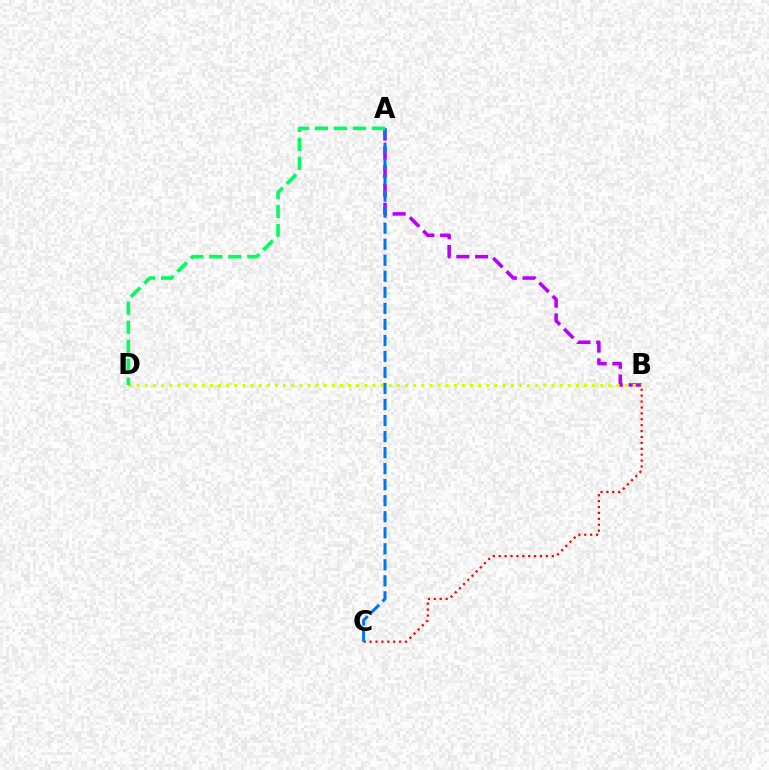{('B', 'C'): [{'color': '#ff0000', 'line_style': 'dotted', 'thickness': 1.6}], ('A', 'B'): [{'color': '#b900ff', 'line_style': 'dashed', 'thickness': 2.55}], ('B', 'D'): [{'color': '#d1ff00', 'line_style': 'dotted', 'thickness': 2.21}], ('A', 'C'): [{'color': '#0074ff', 'line_style': 'dashed', 'thickness': 2.18}], ('A', 'D'): [{'color': '#00ff5c', 'line_style': 'dashed', 'thickness': 2.58}]}